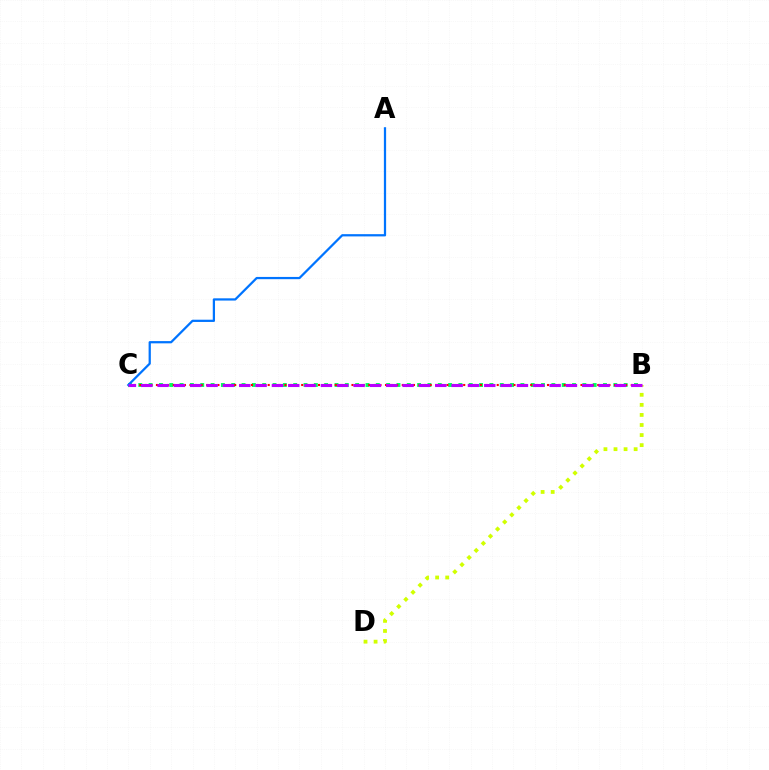{('B', 'C'): [{'color': '#00ff5c', 'line_style': 'dotted', 'thickness': 2.81}, {'color': '#ff0000', 'line_style': 'dotted', 'thickness': 1.52}, {'color': '#b900ff', 'line_style': 'dashed', 'thickness': 2.22}], ('B', 'D'): [{'color': '#d1ff00', 'line_style': 'dotted', 'thickness': 2.74}], ('A', 'C'): [{'color': '#0074ff', 'line_style': 'solid', 'thickness': 1.62}]}